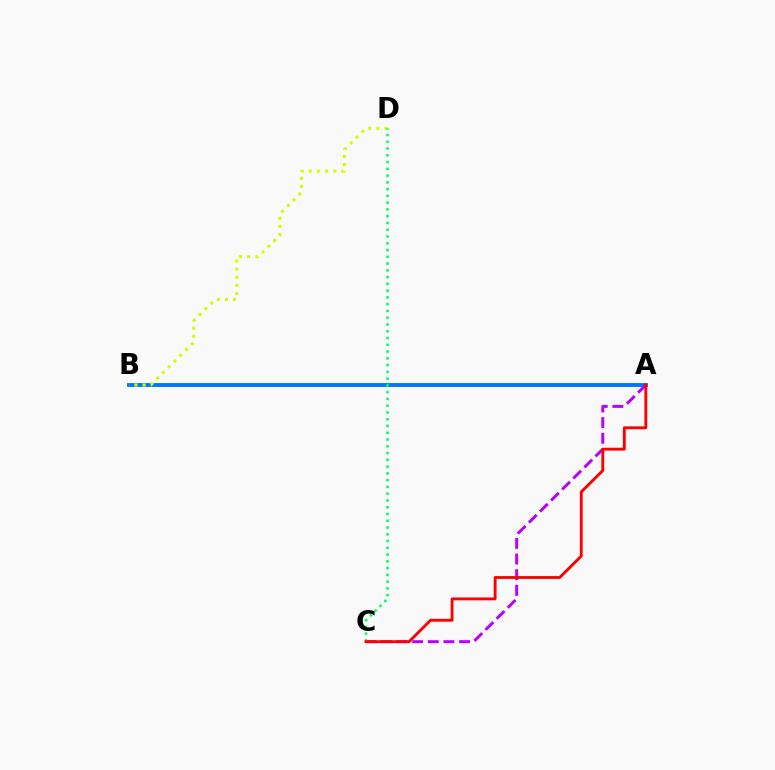{('A', 'B'): [{'color': '#0074ff', 'line_style': 'solid', 'thickness': 2.77}], ('B', 'D'): [{'color': '#d1ff00', 'line_style': 'dotted', 'thickness': 2.21}], ('A', 'C'): [{'color': '#b900ff', 'line_style': 'dashed', 'thickness': 2.13}, {'color': '#ff0000', 'line_style': 'solid', 'thickness': 2.06}], ('C', 'D'): [{'color': '#00ff5c', 'line_style': 'dotted', 'thickness': 1.84}]}